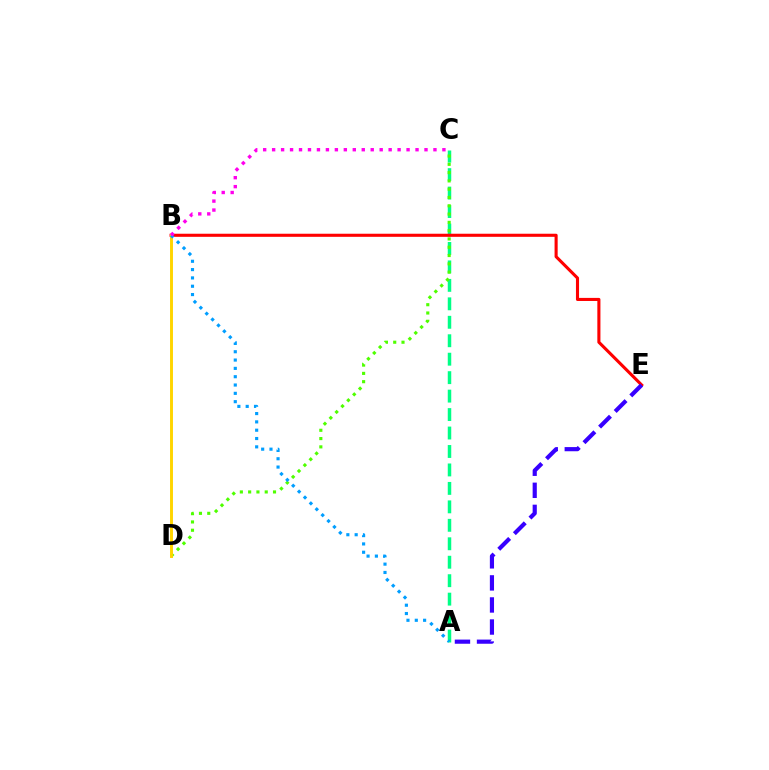{('A', 'C'): [{'color': '#00ff86', 'line_style': 'dashed', 'thickness': 2.51}], ('B', 'E'): [{'color': '#ff0000', 'line_style': 'solid', 'thickness': 2.22}], ('C', 'D'): [{'color': '#4fff00', 'line_style': 'dotted', 'thickness': 2.25}], ('A', 'E'): [{'color': '#3700ff', 'line_style': 'dashed', 'thickness': 3.0}], ('B', 'D'): [{'color': '#ffd500', 'line_style': 'solid', 'thickness': 2.11}], ('A', 'B'): [{'color': '#009eff', 'line_style': 'dotted', 'thickness': 2.26}], ('B', 'C'): [{'color': '#ff00ed', 'line_style': 'dotted', 'thickness': 2.44}]}